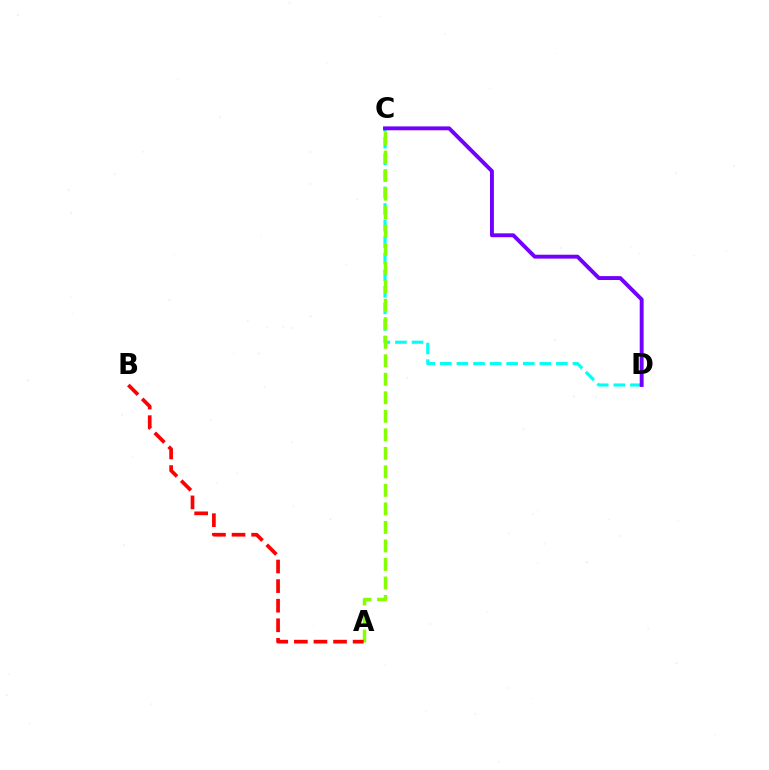{('C', 'D'): [{'color': '#00fff6', 'line_style': 'dashed', 'thickness': 2.25}, {'color': '#7200ff', 'line_style': 'solid', 'thickness': 2.8}], ('A', 'C'): [{'color': '#84ff00', 'line_style': 'dashed', 'thickness': 2.52}], ('A', 'B'): [{'color': '#ff0000', 'line_style': 'dashed', 'thickness': 2.66}]}